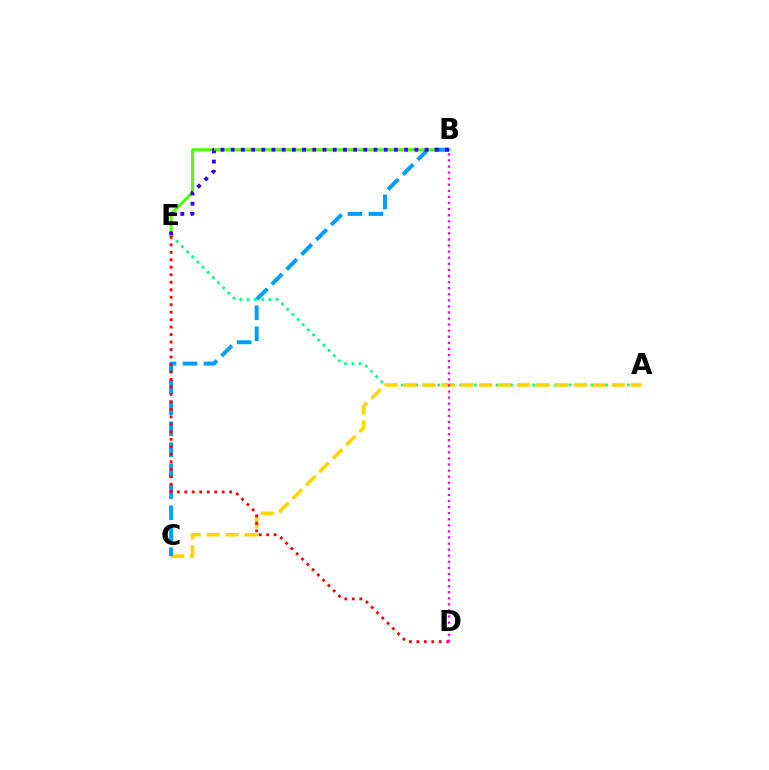{('A', 'E'): [{'color': '#00ff86', 'line_style': 'dotted', 'thickness': 1.98}], ('B', 'E'): [{'color': '#4fff00', 'line_style': 'solid', 'thickness': 2.13}, {'color': '#3700ff', 'line_style': 'dotted', 'thickness': 2.77}], ('A', 'C'): [{'color': '#ffd500', 'line_style': 'dashed', 'thickness': 2.57}], ('B', 'C'): [{'color': '#009eff', 'line_style': 'dashed', 'thickness': 2.85}], ('D', 'E'): [{'color': '#ff0000', 'line_style': 'dotted', 'thickness': 2.03}], ('B', 'D'): [{'color': '#ff00ed', 'line_style': 'dotted', 'thickness': 1.65}]}